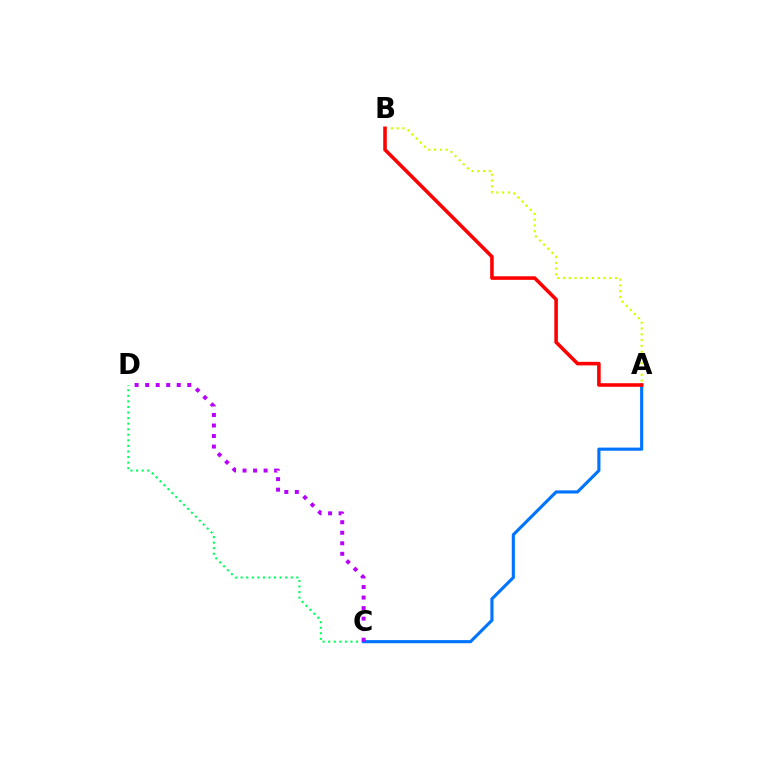{('A', 'B'): [{'color': '#d1ff00', 'line_style': 'dotted', 'thickness': 1.57}, {'color': '#ff0000', 'line_style': 'solid', 'thickness': 2.57}], ('C', 'D'): [{'color': '#00ff5c', 'line_style': 'dotted', 'thickness': 1.51}, {'color': '#b900ff', 'line_style': 'dotted', 'thickness': 2.86}], ('A', 'C'): [{'color': '#0074ff', 'line_style': 'solid', 'thickness': 2.25}]}